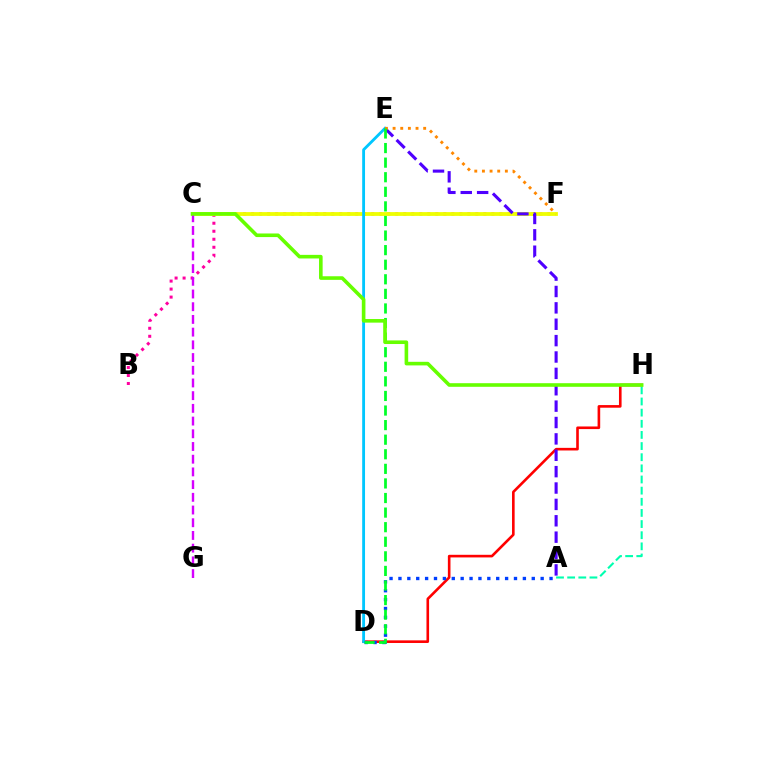{('D', 'H'): [{'color': '#ff0000', 'line_style': 'solid', 'thickness': 1.88}], ('B', 'F'): [{'color': '#ff00a0', 'line_style': 'dotted', 'thickness': 2.18}], ('C', 'F'): [{'color': '#eeff00', 'line_style': 'solid', 'thickness': 2.73}], ('D', 'E'): [{'color': '#00c7ff', 'line_style': 'solid', 'thickness': 2.04}, {'color': '#00ff27', 'line_style': 'dashed', 'thickness': 1.98}], ('C', 'G'): [{'color': '#d600ff', 'line_style': 'dashed', 'thickness': 1.73}], ('A', 'H'): [{'color': '#00ffaf', 'line_style': 'dashed', 'thickness': 1.51}], ('A', 'E'): [{'color': '#4f00ff', 'line_style': 'dashed', 'thickness': 2.22}], ('E', 'F'): [{'color': '#ff8800', 'line_style': 'dotted', 'thickness': 2.08}], ('A', 'D'): [{'color': '#003fff', 'line_style': 'dotted', 'thickness': 2.41}], ('C', 'H'): [{'color': '#66ff00', 'line_style': 'solid', 'thickness': 2.59}]}